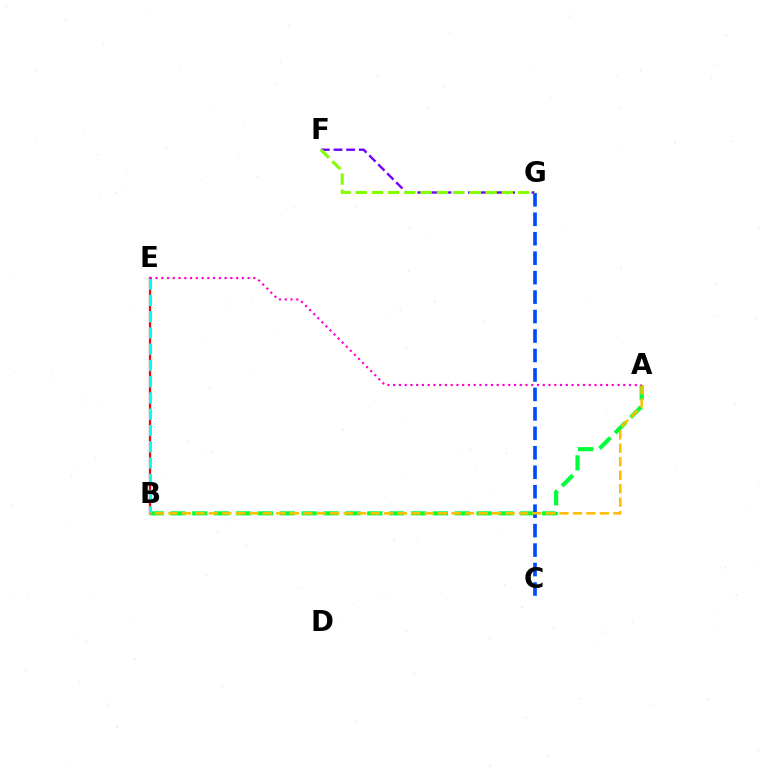{('A', 'B'): [{'color': '#00ff39', 'line_style': 'dashed', 'thickness': 2.97}, {'color': '#ffbd00', 'line_style': 'dashed', 'thickness': 1.83}], ('B', 'E'): [{'color': '#ff0000', 'line_style': 'solid', 'thickness': 1.62}, {'color': '#00fff6', 'line_style': 'dashed', 'thickness': 2.21}], ('C', 'G'): [{'color': '#004bff', 'line_style': 'dashed', 'thickness': 2.64}], ('F', 'G'): [{'color': '#7200ff', 'line_style': 'dashed', 'thickness': 1.72}, {'color': '#84ff00', 'line_style': 'dashed', 'thickness': 2.21}], ('A', 'E'): [{'color': '#ff00cf', 'line_style': 'dotted', 'thickness': 1.56}]}